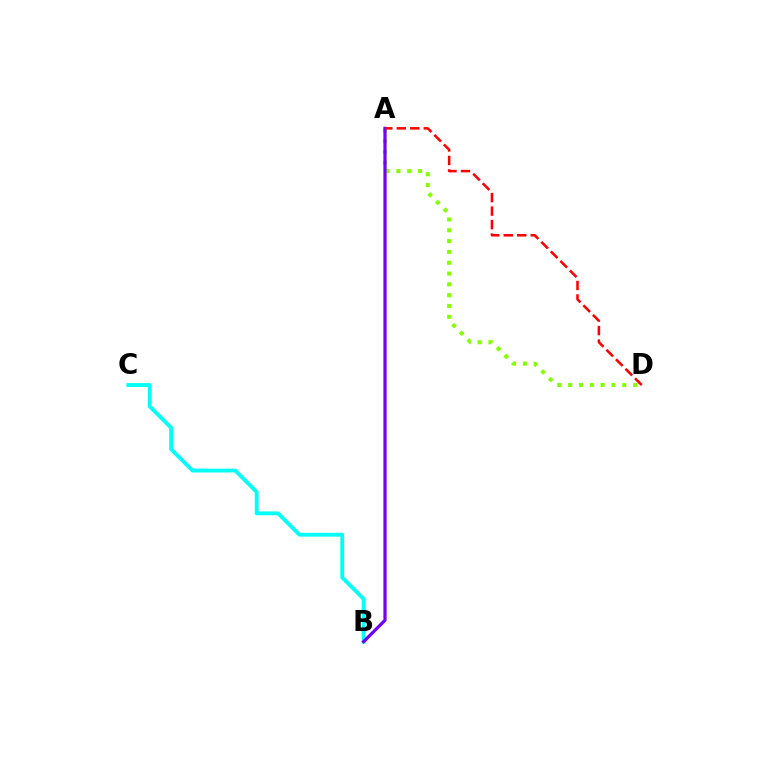{('B', 'C'): [{'color': '#00fff6', 'line_style': 'solid', 'thickness': 2.77}], ('A', 'D'): [{'color': '#84ff00', 'line_style': 'dotted', 'thickness': 2.94}, {'color': '#ff0000', 'line_style': 'dashed', 'thickness': 1.83}], ('A', 'B'): [{'color': '#7200ff', 'line_style': 'solid', 'thickness': 2.31}]}